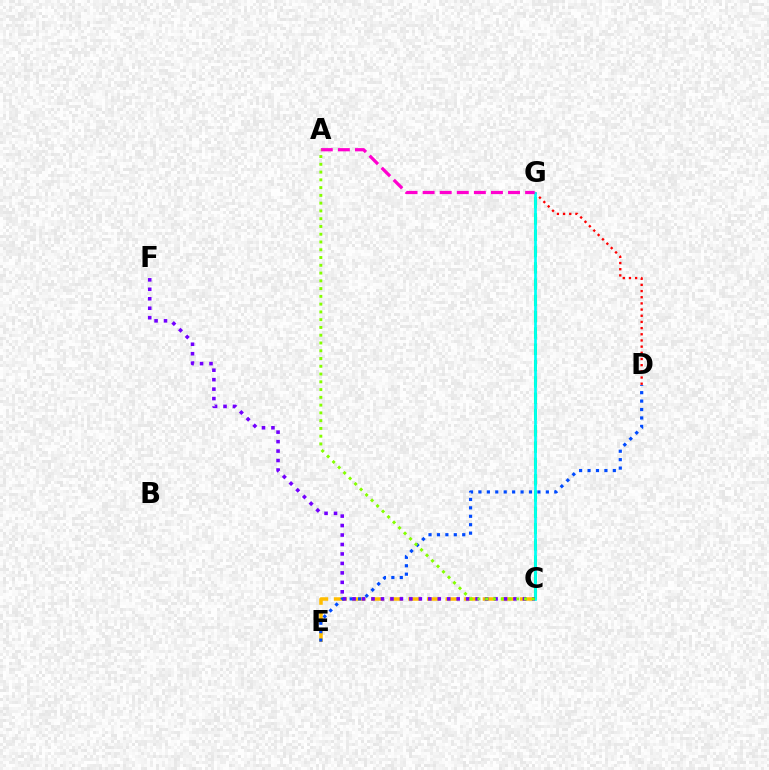{('D', 'G'): [{'color': '#ff0000', 'line_style': 'dotted', 'thickness': 1.68}], ('C', 'E'): [{'color': '#ffbd00', 'line_style': 'dashed', 'thickness': 2.53}], ('C', 'G'): [{'color': '#00ff39', 'line_style': 'dashed', 'thickness': 2.21}, {'color': '#00fff6', 'line_style': 'solid', 'thickness': 1.96}], ('D', 'E'): [{'color': '#004bff', 'line_style': 'dotted', 'thickness': 2.29}], ('A', 'G'): [{'color': '#ff00cf', 'line_style': 'dashed', 'thickness': 2.32}], ('C', 'F'): [{'color': '#7200ff', 'line_style': 'dotted', 'thickness': 2.57}], ('A', 'C'): [{'color': '#84ff00', 'line_style': 'dotted', 'thickness': 2.11}]}